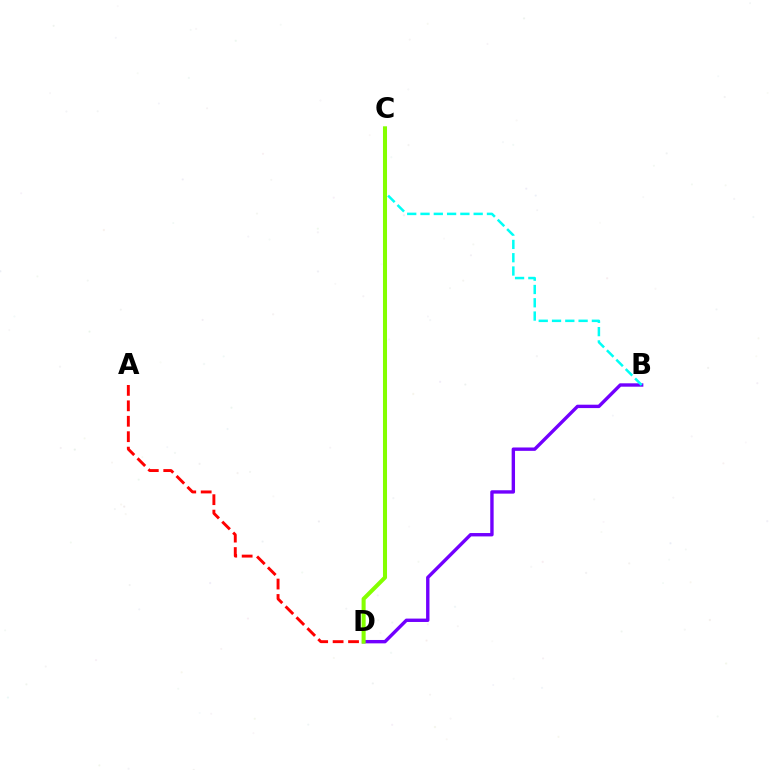{('B', 'D'): [{'color': '#7200ff', 'line_style': 'solid', 'thickness': 2.43}], ('A', 'D'): [{'color': '#ff0000', 'line_style': 'dashed', 'thickness': 2.1}], ('B', 'C'): [{'color': '#00fff6', 'line_style': 'dashed', 'thickness': 1.81}], ('C', 'D'): [{'color': '#84ff00', 'line_style': 'solid', 'thickness': 2.92}]}